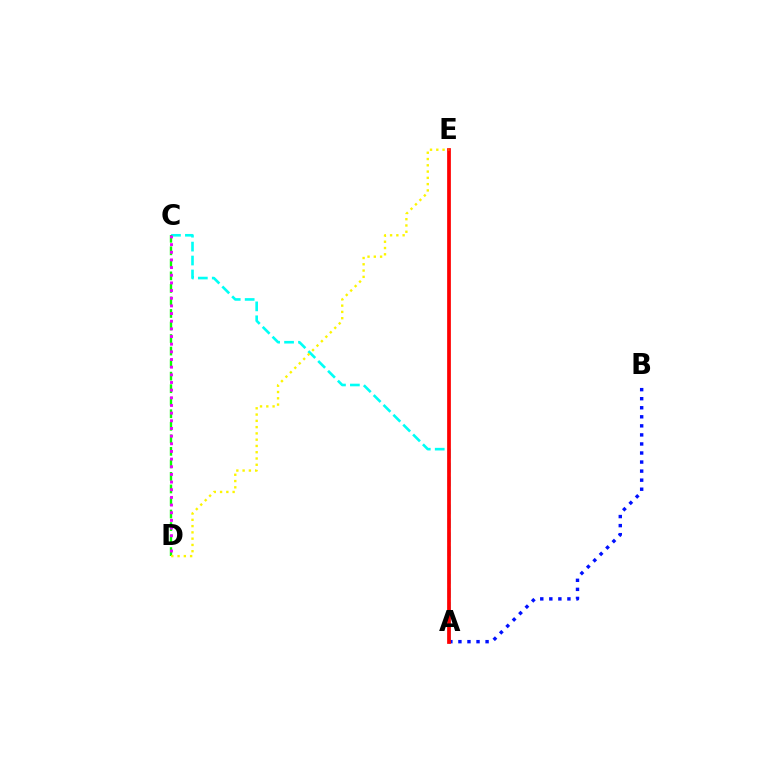{('A', 'C'): [{'color': '#00fff6', 'line_style': 'dashed', 'thickness': 1.89}], ('C', 'D'): [{'color': '#08ff00', 'line_style': 'dashed', 'thickness': 1.7}, {'color': '#ee00ff', 'line_style': 'dotted', 'thickness': 2.08}], ('A', 'B'): [{'color': '#0010ff', 'line_style': 'dotted', 'thickness': 2.46}], ('A', 'E'): [{'color': '#ff0000', 'line_style': 'solid', 'thickness': 2.69}], ('D', 'E'): [{'color': '#fcf500', 'line_style': 'dotted', 'thickness': 1.71}]}